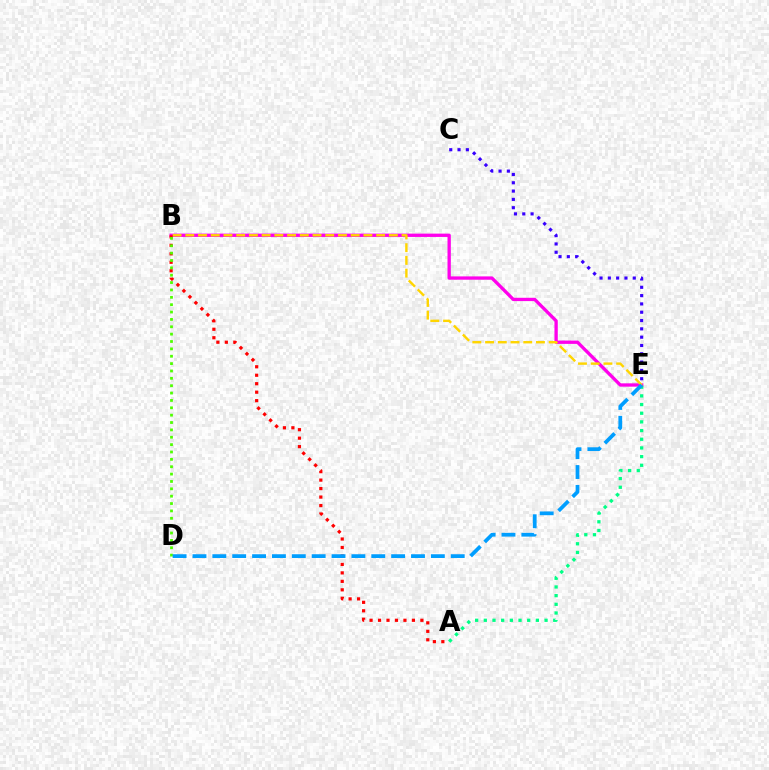{('B', 'E'): [{'color': '#ff00ed', 'line_style': 'solid', 'thickness': 2.39}, {'color': '#ffd500', 'line_style': 'dashed', 'thickness': 1.73}], ('A', 'E'): [{'color': '#00ff86', 'line_style': 'dotted', 'thickness': 2.36}], ('C', 'E'): [{'color': '#3700ff', 'line_style': 'dotted', 'thickness': 2.26}], ('A', 'B'): [{'color': '#ff0000', 'line_style': 'dotted', 'thickness': 2.3}], ('B', 'D'): [{'color': '#4fff00', 'line_style': 'dotted', 'thickness': 2.0}], ('D', 'E'): [{'color': '#009eff', 'line_style': 'dashed', 'thickness': 2.7}]}